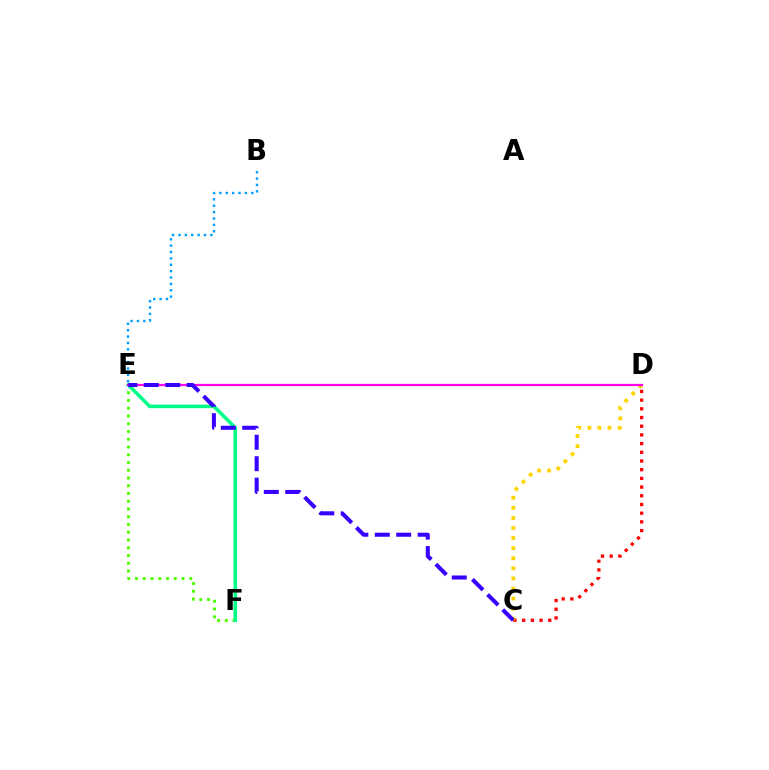{('E', 'F'): [{'color': '#4fff00', 'line_style': 'dotted', 'thickness': 2.11}, {'color': '#00ff86', 'line_style': 'solid', 'thickness': 2.58}], ('C', 'D'): [{'color': '#ff0000', 'line_style': 'dotted', 'thickness': 2.36}, {'color': '#ffd500', 'line_style': 'dotted', 'thickness': 2.74}], ('D', 'E'): [{'color': '#ff00ed', 'line_style': 'solid', 'thickness': 1.61}], ('C', 'E'): [{'color': '#3700ff', 'line_style': 'dashed', 'thickness': 2.91}], ('B', 'E'): [{'color': '#009eff', 'line_style': 'dotted', 'thickness': 1.73}]}